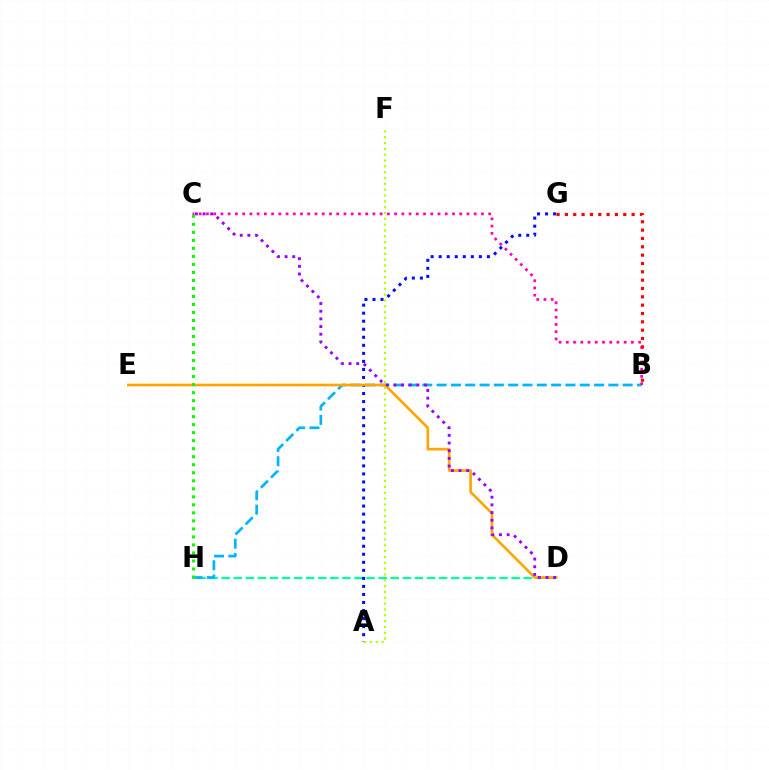{('D', 'H'): [{'color': '#00ff9d', 'line_style': 'dashed', 'thickness': 1.64}], ('B', 'H'): [{'color': '#00b5ff', 'line_style': 'dashed', 'thickness': 1.94}], ('A', 'G'): [{'color': '#0010ff', 'line_style': 'dotted', 'thickness': 2.18}], ('D', 'E'): [{'color': '#ffa500', 'line_style': 'solid', 'thickness': 1.91}], ('B', 'C'): [{'color': '#ff00bd', 'line_style': 'dotted', 'thickness': 1.97}], ('C', 'D'): [{'color': '#9b00ff', 'line_style': 'dotted', 'thickness': 2.09}], ('B', 'G'): [{'color': '#ff0000', 'line_style': 'dotted', 'thickness': 2.27}], ('A', 'F'): [{'color': '#b3ff00', 'line_style': 'dotted', 'thickness': 1.58}], ('C', 'H'): [{'color': '#08ff00', 'line_style': 'dotted', 'thickness': 2.18}]}